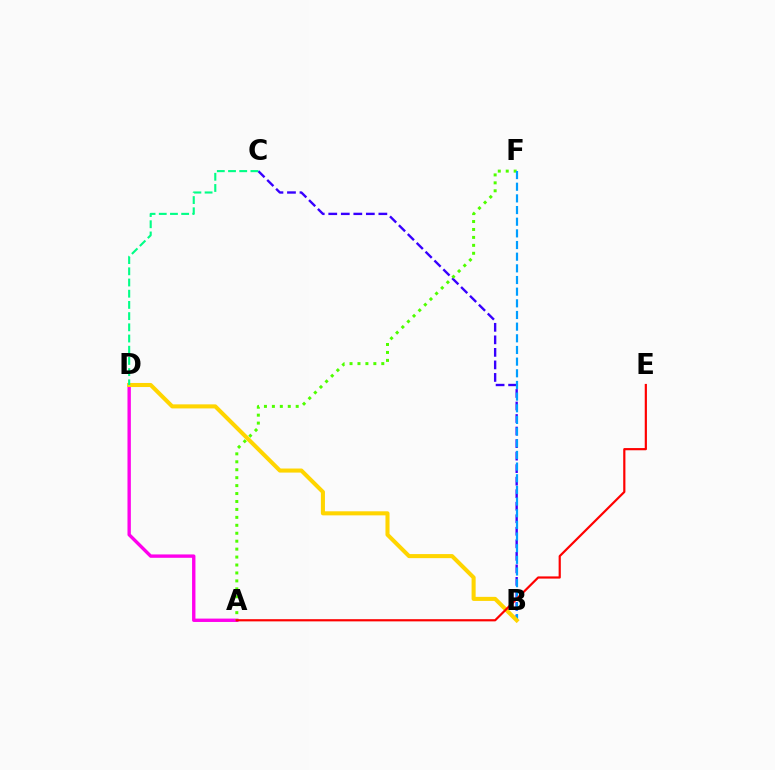{('B', 'C'): [{'color': '#3700ff', 'line_style': 'dashed', 'thickness': 1.7}], ('A', 'D'): [{'color': '#ff00ed', 'line_style': 'solid', 'thickness': 2.43}], ('A', 'F'): [{'color': '#4fff00', 'line_style': 'dotted', 'thickness': 2.16}], ('B', 'F'): [{'color': '#009eff', 'line_style': 'dashed', 'thickness': 1.58}], ('B', 'D'): [{'color': '#ffd500', 'line_style': 'solid', 'thickness': 2.92}], ('A', 'E'): [{'color': '#ff0000', 'line_style': 'solid', 'thickness': 1.58}], ('C', 'D'): [{'color': '#00ff86', 'line_style': 'dashed', 'thickness': 1.52}]}